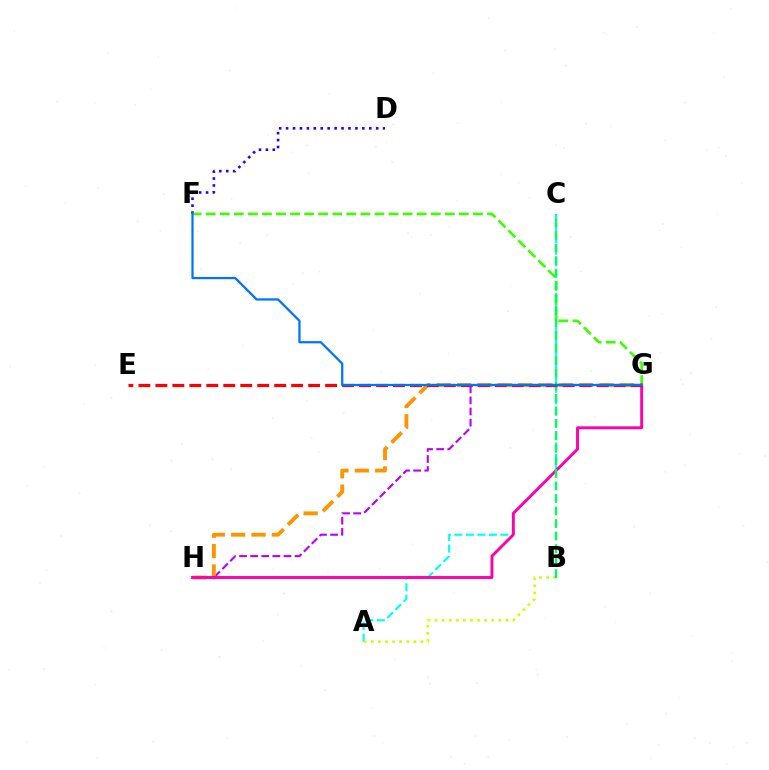{('G', 'H'): [{'color': '#b900ff', 'line_style': 'dashed', 'thickness': 1.51}, {'color': '#ff9400', 'line_style': 'dashed', 'thickness': 2.76}, {'color': '#ff00ac', 'line_style': 'solid', 'thickness': 2.09}], ('A', 'C'): [{'color': '#00fff6', 'line_style': 'dashed', 'thickness': 1.56}], ('D', 'F'): [{'color': '#2500ff', 'line_style': 'dotted', 'thickness': 1.88}], ('F', 'G'): [{'color': '#3dff00', 'line_style': 'dashed', 'thickness': 1.91}, {'color': '#0074ff', 'line_style': 'solid', 'thickness': 1.62}], ('A', 'B'): [{'color': '#d1ff00', 'line_style': 'dotted', 'thickness': 1.93}], ('B', 'C'): [{'color': '#00ff5c', 'line_style': 'dashed', 'thickness': 1.7}], ('E', 'G'): [{'color': '#ff0000', 'line_style': 'dashed', 'thickness': 2.31}]}